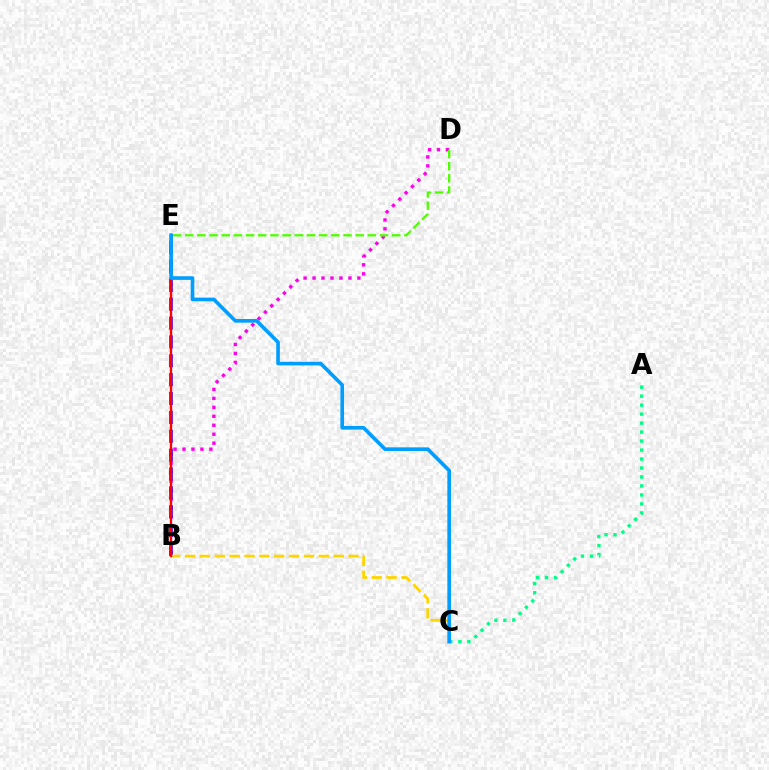{('B', 'D'): [{'color': '#ff00ed', 'line_style': 'dotted', 'thickness': 2.44}], ('B', 'E'): [{'color': '#3700ff', 'line_style': 'dashed', 'thickness': 2.56}, {'color': '#ff0000', 'line_style': 'solid', 'thickness': 1.68}], ('A', 'C'): [{'color': '#00ff86', 'line_style': 'dotted', 'thickness': 2.44}], ('D', 'E'): [{'color': '#4fff00', 'line_style': 'dashed', 'thickness': 1.65}], ('B', 'C'): [{'color': '#ffd500', 'line_style': 'dashed', 'thickness': 2.02}], ('C', 'E'): [{'color': '#009eff', 'line_style': 'solid', 'thickness': 2.62}]}